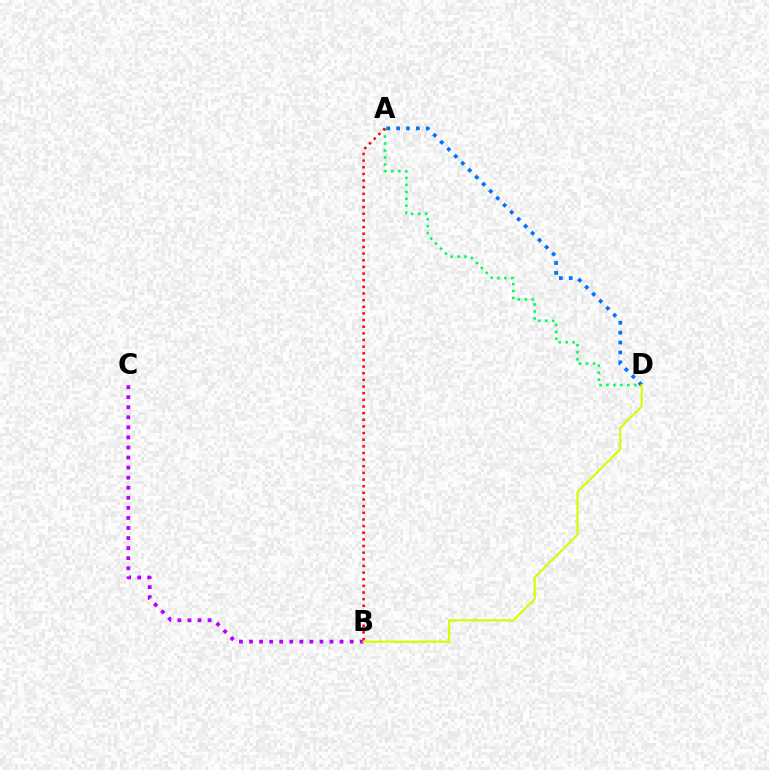{('A', 'D'): [{'color': '#00ff5c', 'line_style': 'dotted', 'thickness': 1.89}, {'color': '#0074ff', 'line_style': 'dotted', 'thickness': 2.69}], ('B', 'C'): [{'color': '#b900ff', 'line_style': 'dotted', 'thickness': 2.73}], ('B', 'D'): [{'color': '#d1ff00', 'line_style': 'solid', 'thickness': 1.54}], ('A', 'B'): [{'color': '#ff0000', 'line_style': 'dotted', 'thickness': 1.81}]}